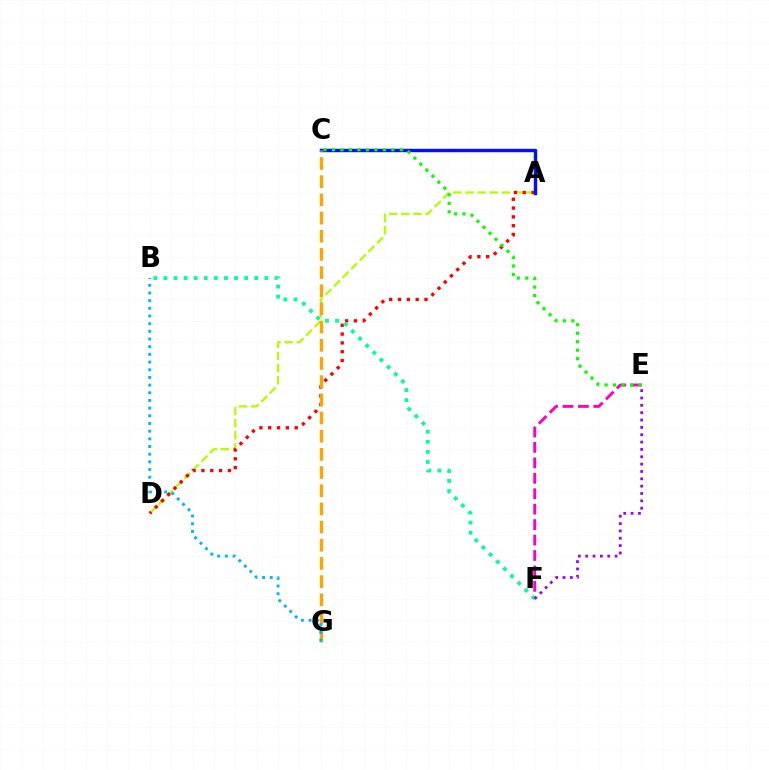{('E', 'F'): [{'color': '#ff00bd', 'line_style': 'dashed', 'thickness': 2.1}, {'color': '#9b00ff', 'line_style': 'dotted', 'thickness': 2.0}], ('A', 'D'): [{'color': '#b3ff00', 'line_style': 'dashed', 'thickness': 1.65}, {'color': '#ff0000', 'line_style': 'dotted', 'thickness': 2.4}], ('A', 'C'): [{'color': '#0010ff', 'line_style': 'solid', 'thickness': 2.46}], ('C', 'E'): [{'color': '#08ff00', 'line_style': 'dotted', 'thickness': 2.31}], ('C', 'G'): [{'color': '#ffa500', 'line_style': 'dashed', 'thickness': 2.47}], ('B', 'F'): [{'color': '#00ff9d', 'line_style': 'dotted', 'thickness': 2.74}], ('B', 'G'): [{'color': '#00b5ff', 'line_style': 'dotted', 'thickness': 2.09}]}